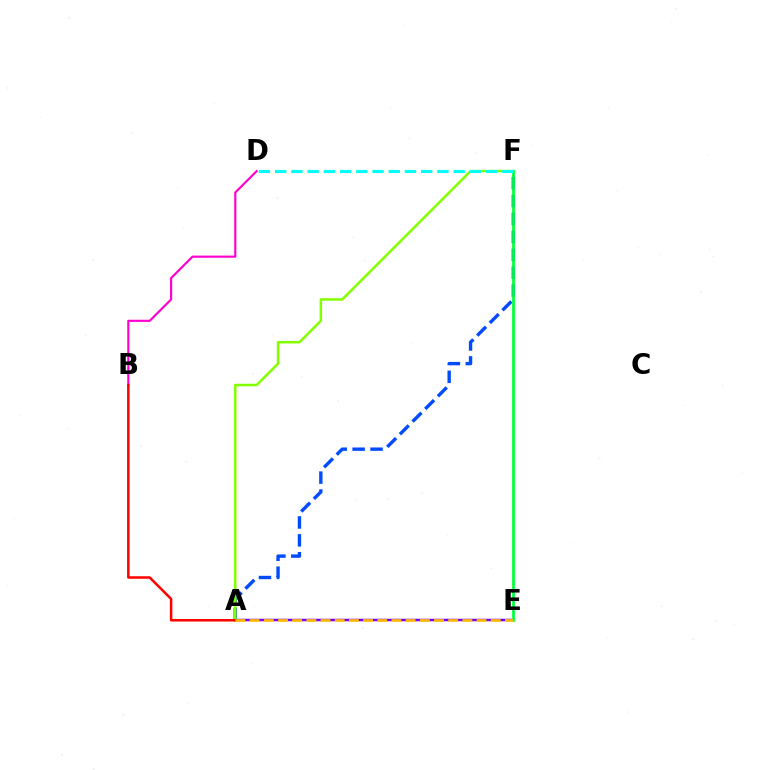{('A', 'E'): [{'color': '#7200ff', 'line_style': 'solid', 'thickness': 1.8}, {'color': '#ffbd00', 'line_style': 'dashed', 'thickness': 1.93}], ('B', 'D'): [{'color': '#ff00cf', 'line_style': 'solid', 'thickness': 1.56}], ('A', 'F'): [{'color': '#004bff', 'line_style': 'dashed', 'thickness': 2.43}, {'color': '#84ff00', 'line_style': 'solid', 'thickness': 1.82}], ('E', 'F'): [{'color': '#00ff39', 'line_style': 'solid', 'thickness': 1.98}], ('A', 'B'): [{'color': '#ff0000', 'line_style': 'solid', 'thickness': 1.8}], ('D', 'F'): [{'color': '#00fff6', 'line_style': 'dashed', 'thickness': 2.2}]}